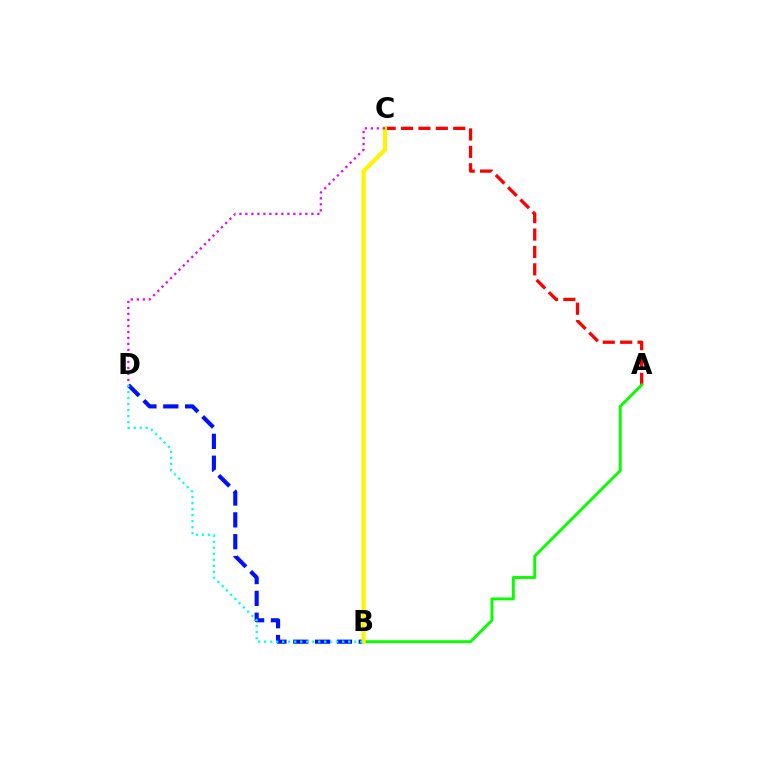{('A', 'C'): [{'color': '#ff0000', 'line_style': 'dashed', 'thickness': 2.36}], ('B', 'D'): [{'color': '#0010ff', 'line_style': 'dashed', 'thickness': 2.97}, {'color': '#00fff6', 'line_style': 'dotted', 'thickness': 1.63}], ('A', 'B'): [{'color': '#08ff00', 'line_style': 'solid', 'thickness': 2.09}], ('B', 'C'): [{'color': '#fcf500', 'line_style': 'solid', 'thickness': 2.99}], ('C', 'D'): [{'color': '#ee00ff', 'line_style': 'dotted', 'thickness': 1.63}]}